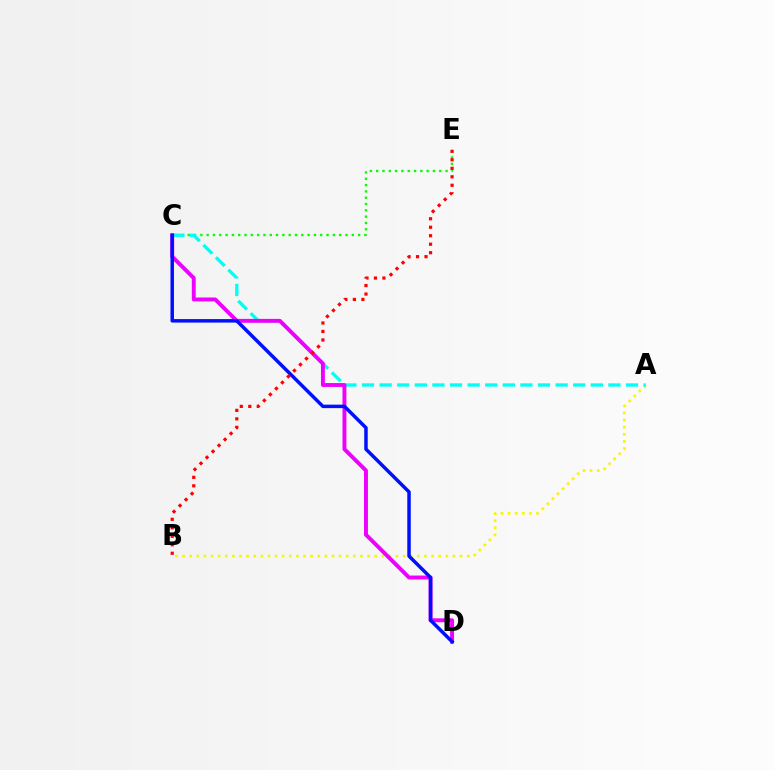{('C', 'E'): [{'color': '#08ff00', 'line_style': 'dotted', 'thickness': 1.71}], ('A', 'B'): [{'color': '#fcf500', 'line_style': 'dotted', 'thickness': 1.93}], ('A', 'C'): [{'color': '#00fff6', 'line_style': 'dashed', 'thickness': 2.39}], ('C', 'D'): [{'color': '#ee00ff', 'line_style': 'solid', 'thickness': 2.81}, {'color': '#0010ff', 'line_style': 'solid', 'thickness': 2.51}], ('B', 'E'): [{'color': '#ff0000', 'line_style': 'dotted', 'thickness': 2.31}]}